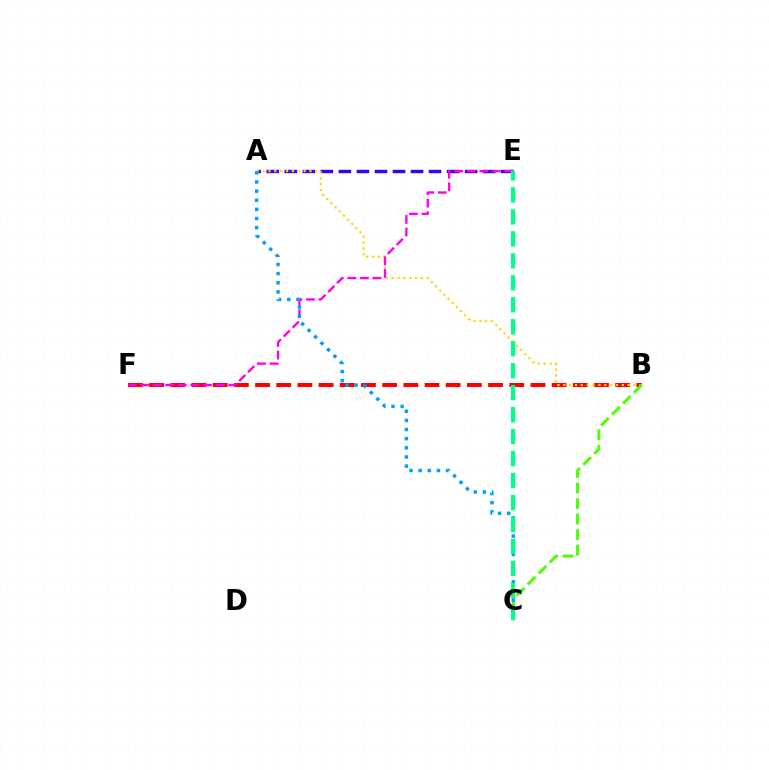{('A', 'E'): [{'color': '#3700ff', 'line_style': 'dashed', 'thickness': 2.45}], ('B', 'F'): [{'color': '#ff0000', 'line_style': 'dashed', 'thickness': 2.88}], ('A', 'B'): [{'color': '#ffd500', 'line_style': 'dotted', 'thickness': 1.59}], ('E', 'F'): [{'color': '#ff00ed', 'line_style': 'dashed', 'thickness': 1.71}], ('B', 'C'): [{'color': '#4fff00', 'line_style': 'dashed', 'thickness': 2.11}], ('A', 'C'): [{'color': '#009eff', 'line_style': 'dotted', 'thickness': 2.48}], ('C', 'E'): [{'color': '#00ff86', 'line_style': 'dashed', 'thickness': 2.98}]}